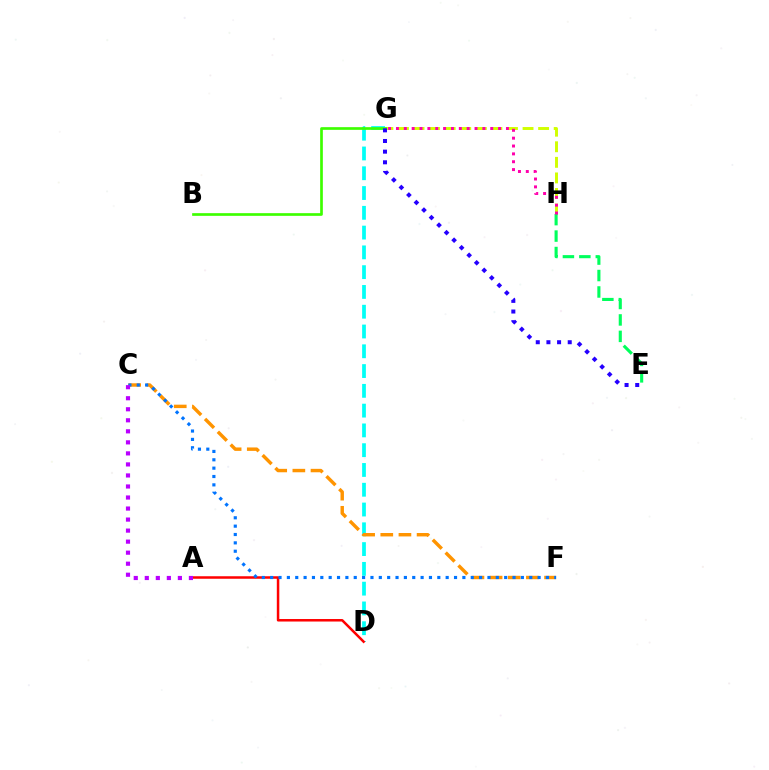{('G', 'H'): [{'color': '#d1ff00', 'line_style': 'dashed', 'thickness': 2.12}, {'color': '#ff00ac', 'line_style': 'dotted', 'thickness': 2.13}], ('D', 'G'): [{'color': '#00fff6', 'line_style': 'dashed', 'thickness': 2.69}], ('E', 'H'): [{'color': '#00ff5c', 'line_style': 'dashed', 'thickness': 2.23}], ('A', 'D'): [{'color': '#ff0000', 'line_style': 'solid', 'thickness': 1.8}], ('B', 'G'): [{'color': '#3dff00', 'line_style': 'solid', 'thickness': 1.93}], ('E', 'G'): [{'color': '#2500ff', 'line_style': 'dotted', 'thickness': 2.89}], ('C', 'F'): [{'color': '#ff9400', 'line_style': 'dashed', 'thickness': 2.47}, {'color': '#0074ff', 'line_style': 'dotted', 'thickness': 2.27}], ('A', 'C'): [{'color': '#b900ff', 'line_style': 'dotted', 'thickness': 3.0}]}